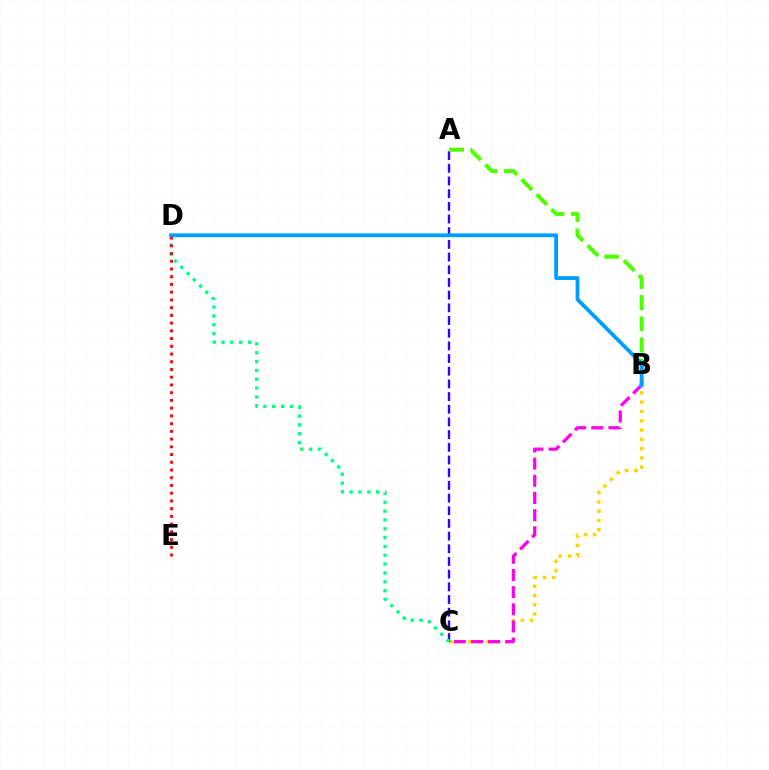{('B', 'C'): [{'color': '#ffd500', 'line_style': 'dotted', 'thickness': 2.52}, {'color': '#ff00ed', 'line_style': 'dashed', 'thickness': 2.33}], ('A', 'C'): [{'color': '#3700ff', 'line_style': 'dashed', 'thickness': 1.72}], ('A', 'B'): [{'color': '#4fff00', 'line_style': 'dashed', 'thickness': 2.88}], ('C', 'D'): [{'color': '#00ff86', 'line_style': 'dotted', 'thickness': 2.4}], ('D', 'E'): [{'color': '#ff0000', 'line_style': 'dotted', 'thickness': 2.1}], ('B', 'D'): [{'color': '#009eff', 'line_style': 'solid', 'thickness': 2.74}]}